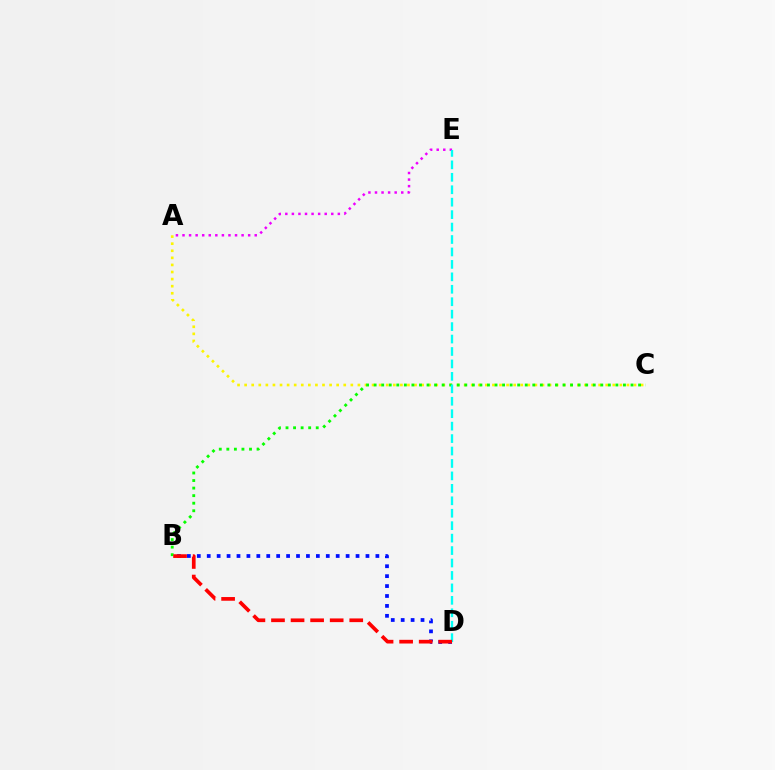{('A', 'E'): [{'color': '#ee00ff', 'line_style': 'dotted', 'thickness': 1.78}], ('A', 'C'): [{'color': '#fcf500', 'line_style': 'dotted', 'thickness': 1.92}], ('B', 'C'): [{'color': '#08ff00', 'line_style': 'dotted', 'thickness': 2.05}], ('D', 'E'): [{'color': '#00fff6', 'line_style': 'dashed', 'thickness': 1.69}], ('B', 'D'): [{'color': '#0010ff', 'line_style': 'dotted', 'thickness': 2.7}, {'color': '#ff0000', 'line_style': 'dashed', 'thickness': 2.66}]}